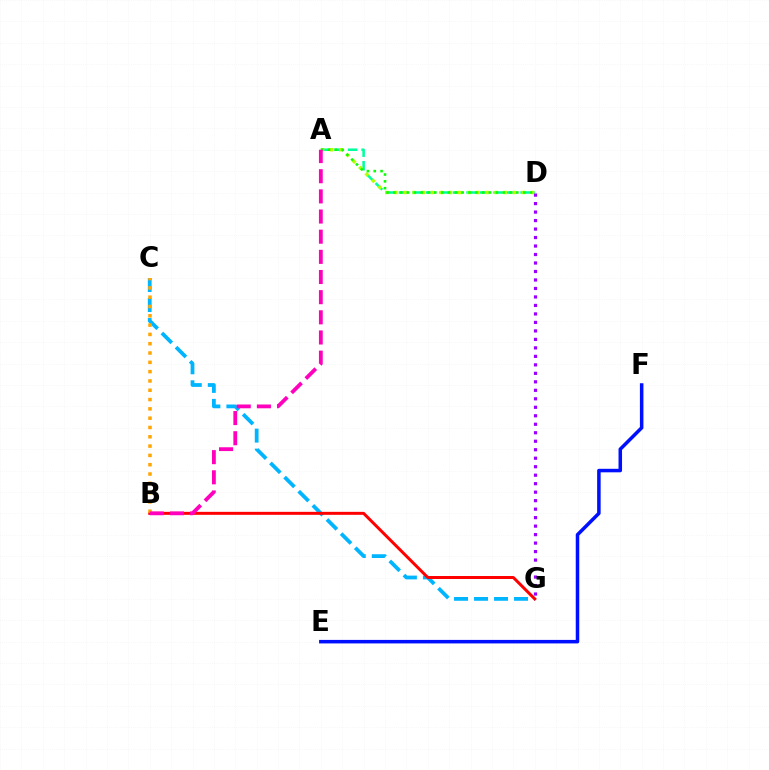{('E', 'F'): [{'color': '#0010ff', 'line_style': 'solid', 'thickness': 2.53}], ('C', 'G'): [{'color': '#00b5ff', 'line_style': 'dashed', 'thickness': 2.72}], ('A', 'D'): [{'color': '#00ff9d', 'line_style': 'dashed', 'thickness': 1.84}, {'color': '#b3ff00', 'line_style': 'dotted', 'thickness': 2.47}, {'color': '#08ff00', 'line_style': 'dotted', 'thickness': 1.86}], ('B', 'G'): [{'color': '#ff0000', 'line_style': 'solid', 'thickness': 2.15}], ('B', 'C'): [{'color': '#ffa500', 'line_style': 'dotted', 'thickness': 2.53}], ('D', 'G'): [{'color': '#9b00ff', 'line_style': 'dotted', 'thickness': 2.31}], ('A', 'B'): [{'color': '#ff00bd', 'line_style': 'dashed', 'thickness': 2.74}]}